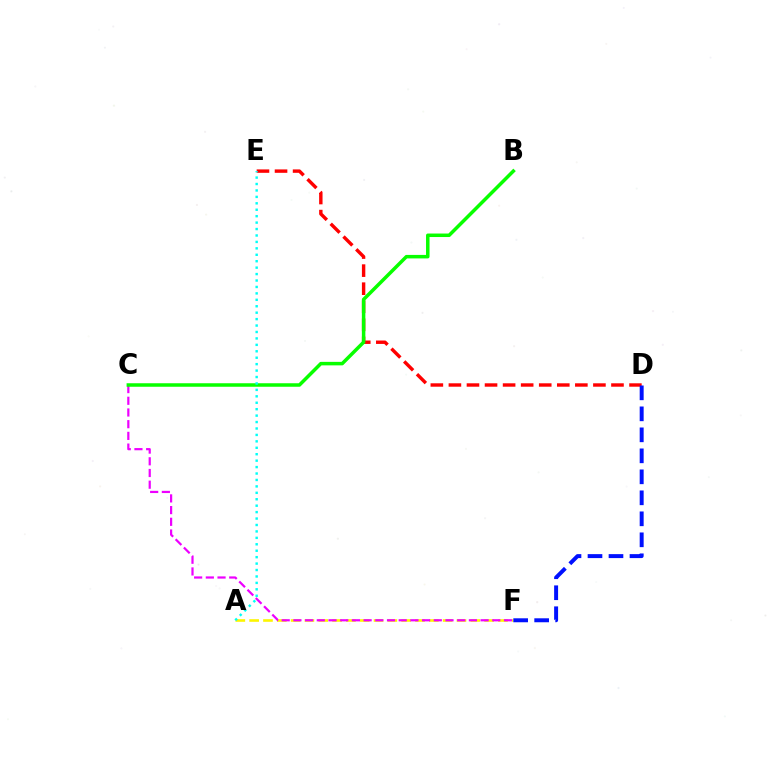{('A', 'F'): [{'color': '#fcf500', 'line_style': 'dashed', 'thickness': 1.88}], ('D', 'E'): [{'color': '#ff0000', 'line_style': 'dashed', 'thickness': 2.45}], ('D', 'F'): [{'color': '#0010ff', 'line_style': 'dashed', 'thickness': 2.85}], ('C', 'F'): [{'color': '#ee00ff', 'line_style': 'dashed', 'thickness': 1.59}], ('B', 'C'): [{'color': '#08ff00', 'line_style': 'solid', 'thickness': 2.52}], ('A', 'E'): [{'color': '#00fff6', 'line_style': 'dotted', 'thickness': 1.75}]}